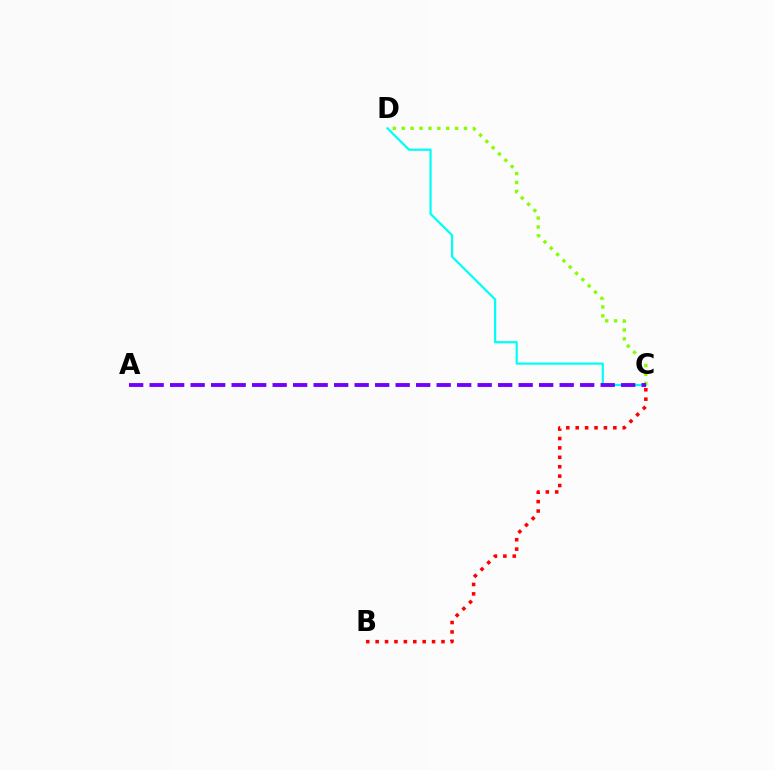{('C', 'D'): [{'color': '#00fff6', 'line_style': 'solid', 'thickness': 1.6}, {'color': '#84ff00', 'line_style': 'dotted', 'thickness': 2.42}], ('A', 'C'): [{'color': '#7200ff', 'line_style': 'dashed', 'thickness': 2.79}], ('B', 'C'): [{'color': '#ff0000', 'line_style': 'dotted', 'thickness': 2.56}]}